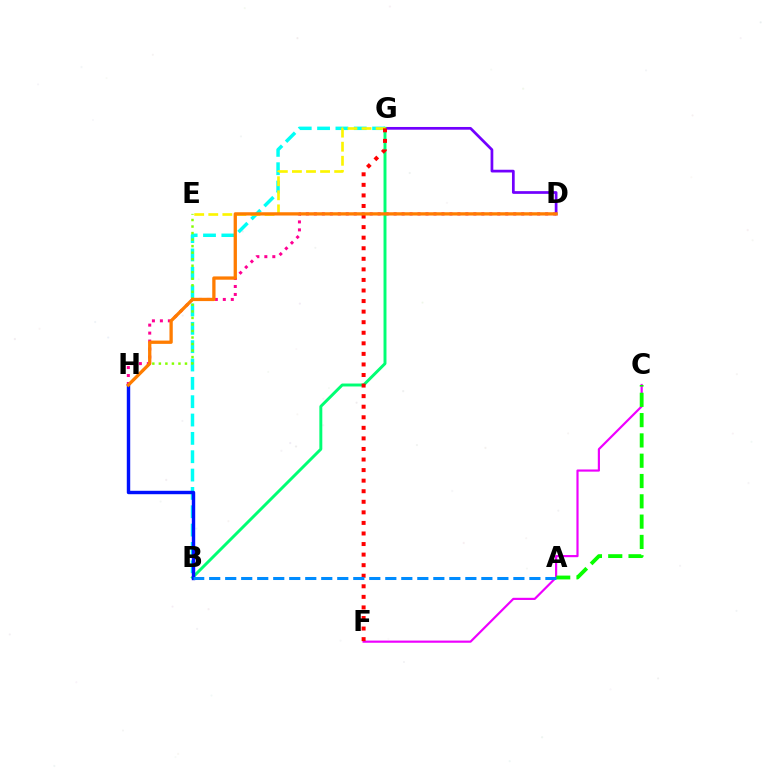{('C', 'F'): [{'color': '#ee00ff', 'line_style': 'solid', 'thickness': 1.56}], ('B', 'G'): [{'color': '#00fff6', 'line_style': 'dashed', 'thickness': 2.49}, {'color': '#00ff74', 'line_style': 'solid', 'thickness': 2.12}], ('E', 'H'): [{'color': '#84ff00', 'line_style': 'dotted', 'thickness': 1.77}], ('D', 'H'): [{'color': '#ff0094', 'line_style': 'dotted', 'thickness': 2.17}, {'color': '#ff7c00', 'line_style': 'solid', 'thickness': 2.37}], ('D', 'G'): [{'color': '#7200ff', 'line_style': 'solid', 'thickness': 1.96}], ('E', 'G'): [{'color': '#fcf500', 'line_style': 'dashed', 'thickness': 1.91}], ('F', 'G'): [{'color': '#ff0000', 'line_style': 'dotted', 'thickness': 2.87}], ('B', 'H'): [{'color': '#0010ff', 'line_style': 'solid', 'thickness': 2.46}], ('A', 'C'): [{'color': '#08ff00', 'line_style': 'dashed', 'thickness': 2.76}], ('A', 'B'): [{'color': '#008cff', 'line_style': 'dashed', 'thickness': 2.17}]}